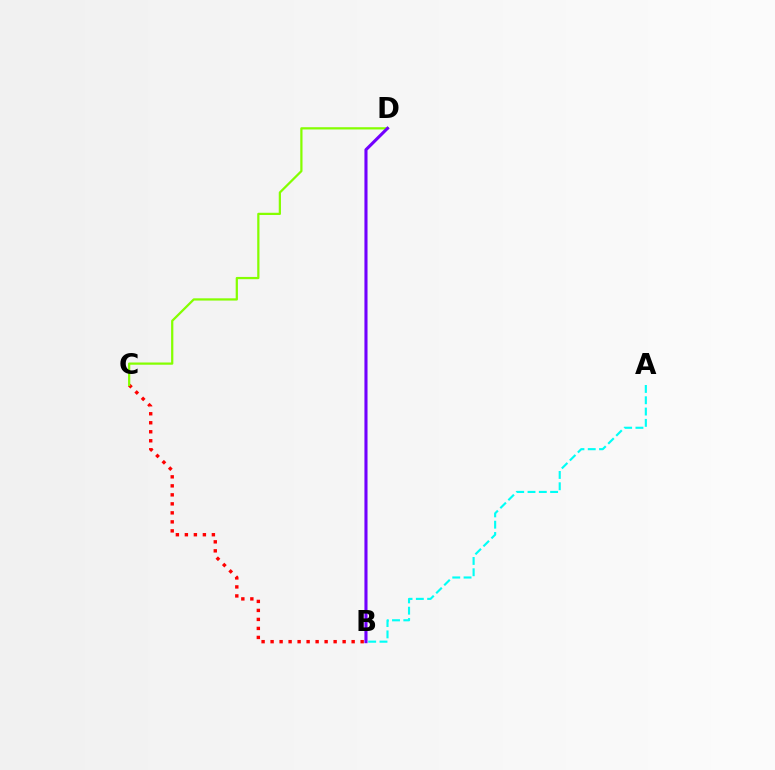{('B', 'C'): [{'color': '#ff0000', 'line_style': 'dotted', 'thickness': 2.45}], ('C', 'D'): [{'color': '#84ff00', 'line_style': 'solid', 'thickness': 1.61}], ('A', 'B'): [{'color': '#00fff6', 'line_style': 'dashed', 'thickness': 1.54}], ('B', 'D'): [{'color': '#7200ff', 'line_style': 'solid', 'thickness': 2.22}]}